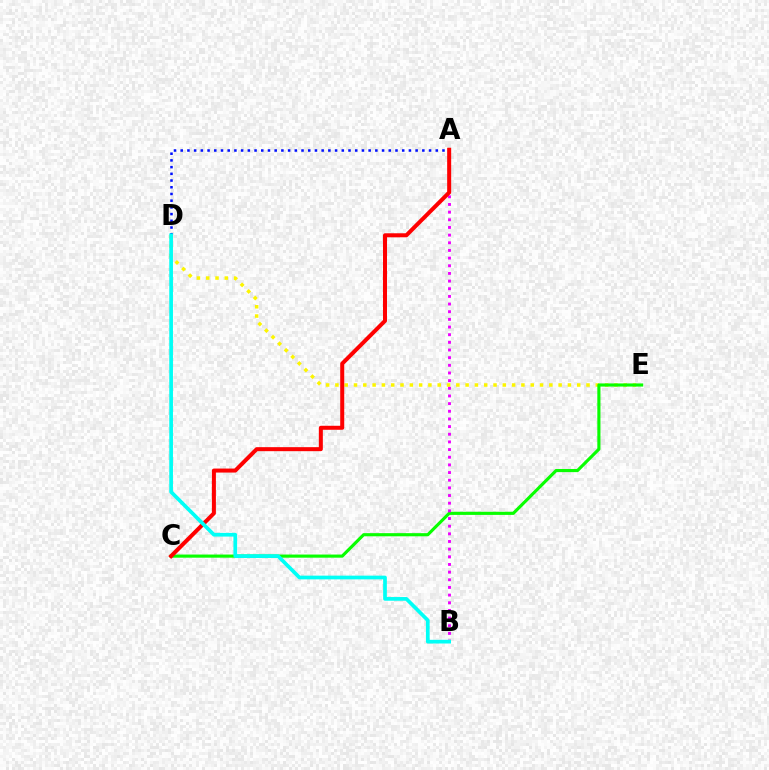{('D', 'E'): [{'color': '#fcf500', 'line_style': 'dotted', 'thickness': 2.53}], ('C', 'E'): [{'color': '#08ff00', 'line_style': 'solid', 'thickness': 2.26}], ('A', 'D'): [{'color': '#0010ff', 'line_style': 'dotted', 'thickness': 1.82}], ('A', 'B'): [{'color': '#ee00ff', 'line_style': 'dotted', 'thickness': 2.08}], ('A', 'C'): [{'color': '#ff0000', 'line_style': 'solid', 'thickness': 2.89}], ('B', 'D'): [{'color': '#00fff6', 'line_style': 'solid', 'thickness': 2.66}]}